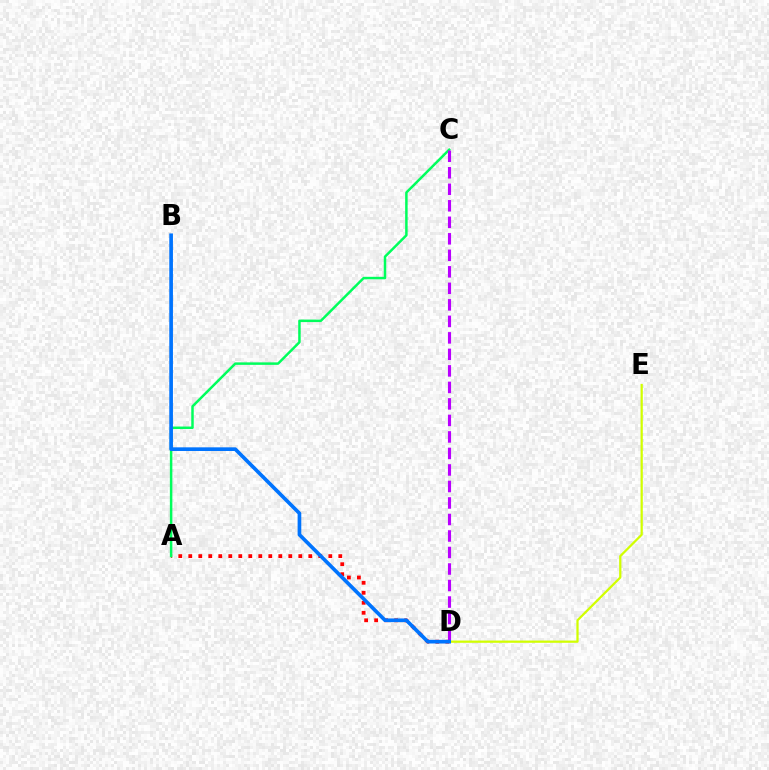{('A', 'D'): [{'color': '#ff0000', 'line_style': 'dotted', 'thickness': 2.72}], ('A', 'C'): [{'color': '#00ff5c', 'line_style': 'solid', 'thickness': 1.79}], ('C', 'D'): [{'color': '#b900ff', 'line_style': 'dashed', 'thickness': 2.24}], ('D', 'E'): [{'color': '#d1ff00', 'line_style': 'solid', 'thickness': 1.62}], ('B', 'D'): [{'color': '#0074ff', 'line_style': 'solid', 'thickness': 2.64}]}